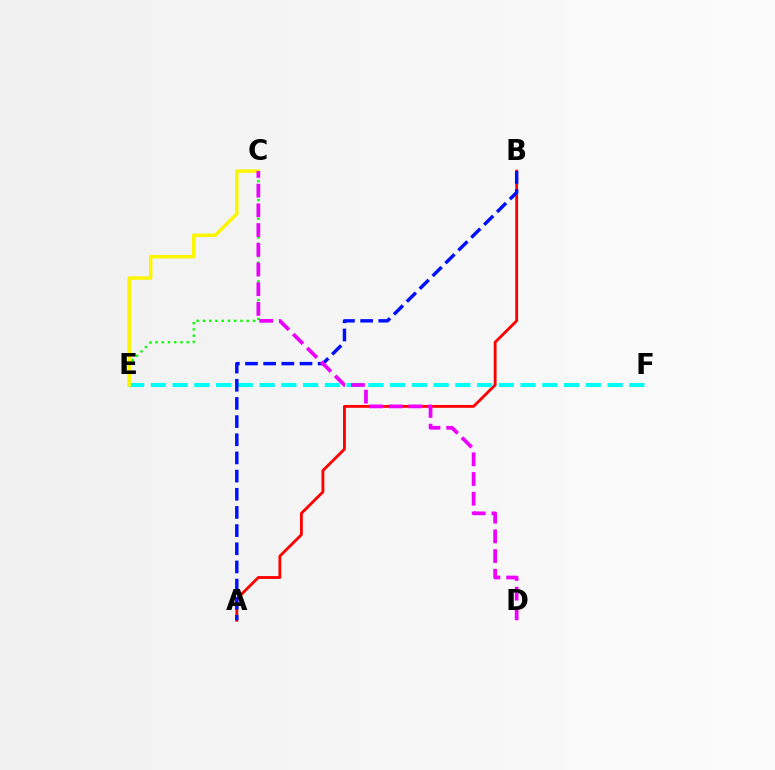{('A', 'B'): [{'color': '#ff0000', 'line_style': 'solid', 'thickness': 2.04}, {'color': '#0010ff', 'line_style': 'dashed', 'thickness': 2.47}], ('C', 'E'): [{'color': '#08ff00', 'line_style': 'dotted', 'thickness': 1.7}, {'color': '#fcf500', 'line_style': 'solid', 'thickness': 2.52}], ('E', 'F'): [{'color': '#00fff6', 'line_style': 'dashed', 'thickness': 2.95}], ('C', 'D'): [{'color': '#ee00ff', 'line_style': 'dashed', 'thickness': 2.68}]}